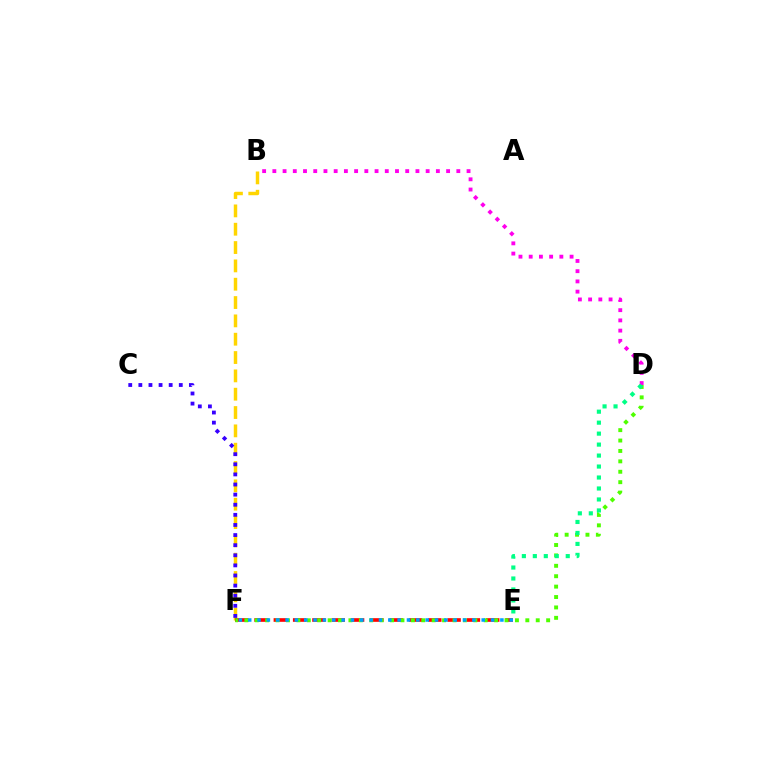{('B', 'F'): [{'color': '#ffd500', 'line_style': 'dashed', 'thickness': 2.49}], ('E', 'F'): [{'color': '#ff0000', 'line_style': 'dashed', 'thickness': 2.62}, {'color': '#009eff', 'line_style': 'dotted', 'thickness': 2.54}], ('D', 'F'): [{'color': '#4fff00', 'line_style': 'dotted', 'thickness': 2.83}], ('B', 'D'): [{'color': '#ff00ed', 'line_style': 'dotted', 'thickness': 2.78}], ('C', 'F'): [{'color': '#3700ff', 'line_style': 'dotted', 'thickness': 2.75}], ('D', 'E'): [{'color': '#00ff86', 'line_style': 'dotted', 'thickness': 2.98}]}